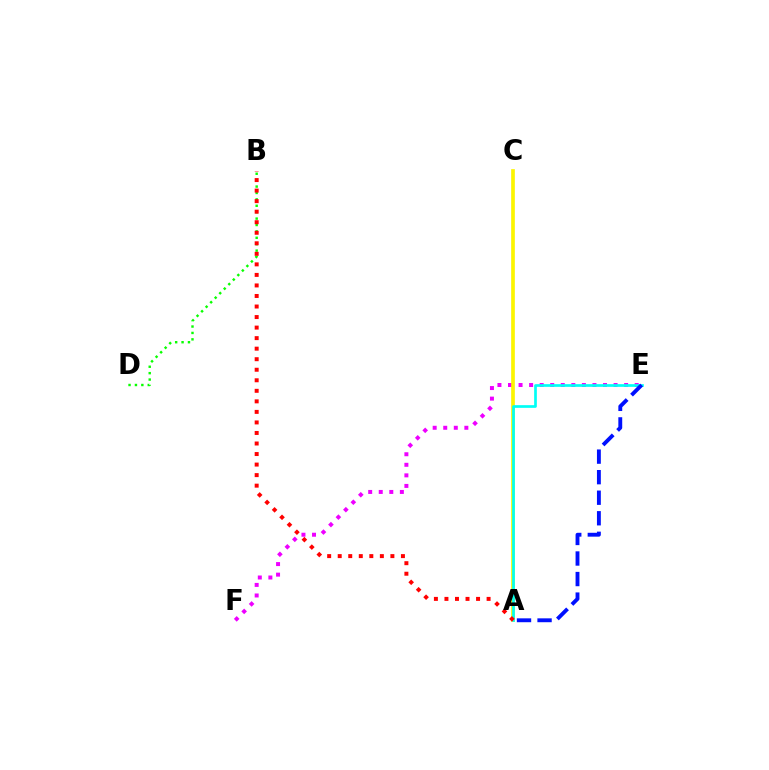{('E', 'F'): [{'color': '#ee00ff', 'line_style': 'dotted', 'thickness': 2.87}], ('A', 'C'): [{'color': '#fcf500', 'line_style': 'solid', 'thickness': 2.65}], ('A', 'E'): [{'color': '#00fff6', 'line_style': 'solid', 'thickness': 1.93}, {'color': '#0010ff', 'line_style': 'dashed', 'thickness': 2.79}], ('B', 'D'): [{'color': '#08ff00', 'line_style': 'dotted', 'thickness': 1.74}], ('A', 'B'): [{'color': '#ff0000', 'line_style': 'dotted', 'thickness': 2.86}]}